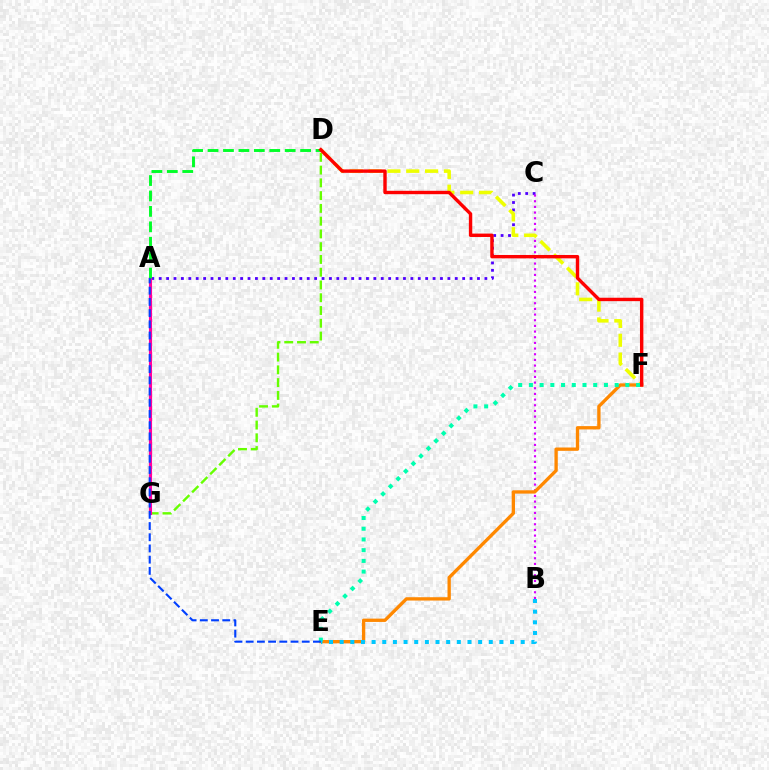{('A', 'C'): [{'color': '#4f00ff', 'line_style': 'dotted', 'thickness': 2.01}], ('D', 'G'): [{'color': '#66ff00', 'line_style': 'dashed', 'thickness': 1.73}], ('B', 'C'): [{'color': '#d600ff', 'line_style': 'dotted', 'thickness': 1.54}], ('D', 'F'): [{'color': '#eeff00', 'line_style': 'dashed', 'thickness': 2.56}, {'color': '#ff0000', 'line_style': 'solid', 'thickness': 2.45}], ('A', 'G'): [{'color': '#ff00a0', 'line_style': 'solid', 'thickness': 2.26}], ('E', 'F'): [{'color': '#ff8800', 'line_style': 'solid', 'thickness': 2.39}, {'color': '#00ffaf', 'line_style': 'dotted', 'thickness': 2.91}], ('A', 'D'): [{'color': '#00ff27', 'line_style': 'dashed', 'thickness': 2.1}], ('A', 'E'): [{'color': '#003fff', 'line_style': 'dashed', 'thickness': 1.52}], ('B', 'E'): [{'color': '#00c7ff', 'line_style': 'dotted', 'thickness': 2.89}]}